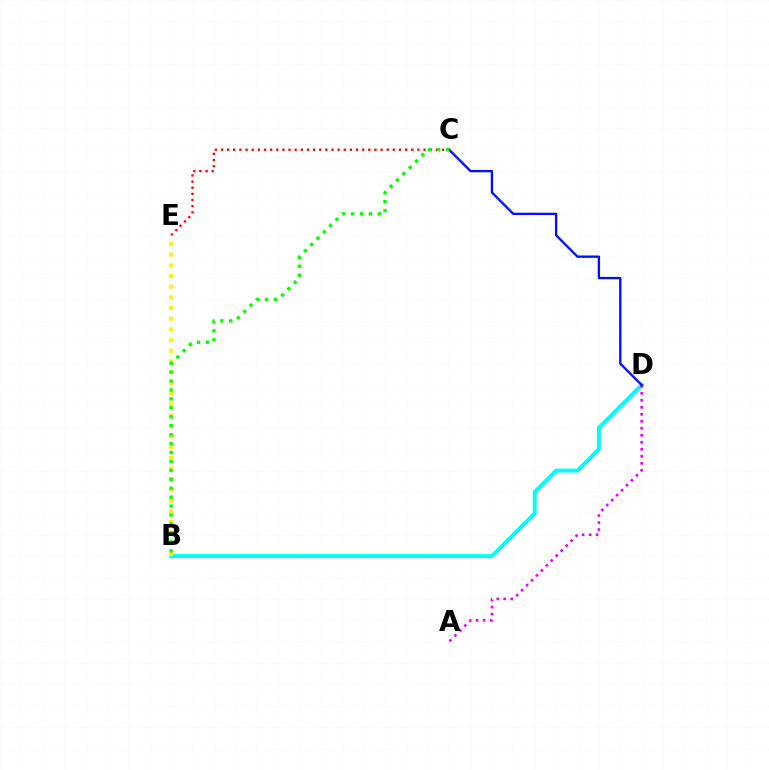{('C', 'E'): [{'color': '#ff0000', 'line_style': 'dotted', 'thickness': 1.67}], ('B', 'D'): [{'color': '#00fff6', 'line_style': 'solid', 'thickness': 2.85}], ('A', 'D'): [{'color': '#ee00ff', 'line_style': 'dotted', 'thickness': 1.9}], ('B', 'E'): [{'color': '#fcf500', 'line_style': 'dotted', 'thickness': 2.91}], ('C', 'D'): [{'color': '#0010ff', 'line_style': 'solid', 'thickness': 1.68}], ('B', 'C'): [{'color': '#08ff00', 'line_style': 'dotted', 'thickness': 2.43}]}